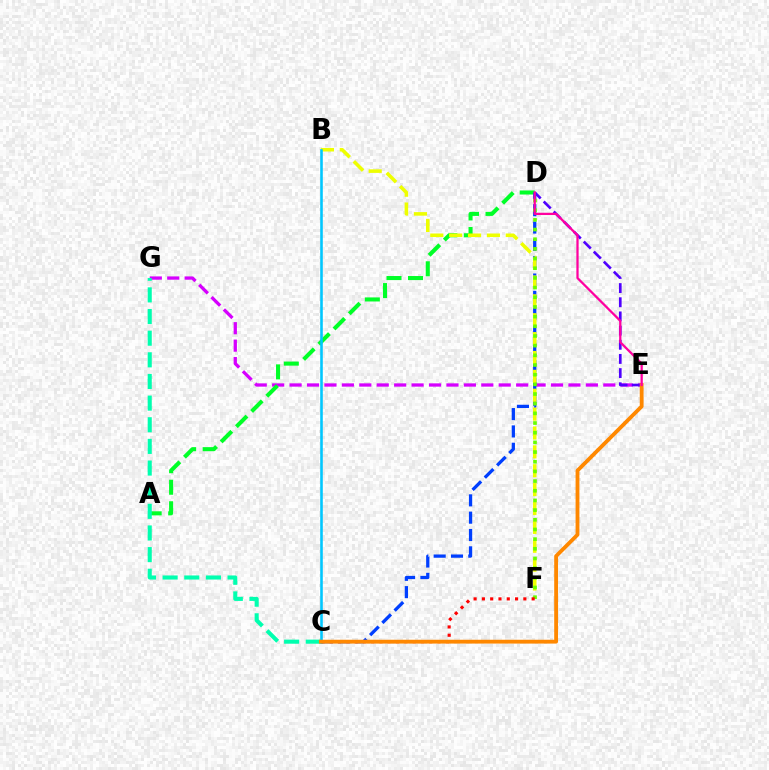{('E', 'G'): [{'color': '#d600ff', 'line_style': 'dashed', 'thickness': 2.37}], ('A', 'D'): [{'color': '#00ff27', 'line_style': 'dashed', 'thickness': 2.92}], ('D', 'E'): [{'color': '#4f00ff', 'line_style': 'dashed', 'thickness': 1.93}, {'color': '#ff00a0', 'line_style': 'solid', 'thickness': 1.63}], ('C', 'D'): [{'color': '#003fff', 'line_style': 'dashed', 'thickness': 2.35}], ('B', 'F'): [{'color': '#eeff00', 'line_style': 'dashed', 'thickness': 2.56}], ('D', 'F'): [{'color': '#66ff00', 'line_style': 'dotted', 'thickness': 2.63}], ('C', 'G'): [{'color': '#00ffaf', 'line_style': 'dashed', 'thickness': 2.94}], ('B', 'C'): [{'color': '#00c7ff', 'line_style': 'solid', 'thickness': 1.86}], ('C', 'F'): [{'color': '#ff0000', 'line_style': 'dotted', 'thickness': 2.25}], ('C', 'E'): [{'color': '#ff8800', 'line_style': 'solid', 'thickness': 2.75}]}